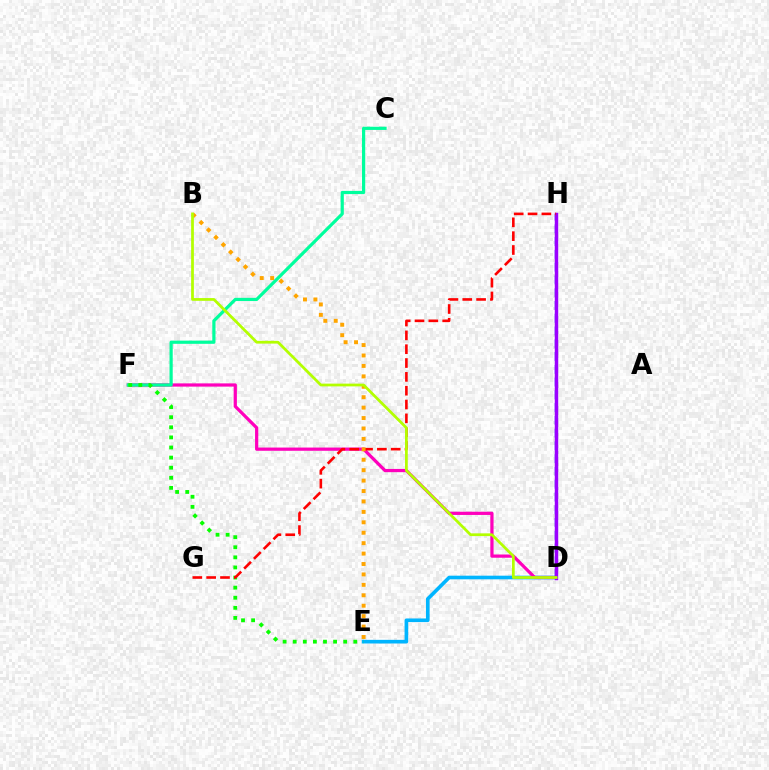{('D', 'E'): [{'color': '#00b5ff', 'line_style': 'solid', 'thickness': 2.62}], ('D', 'F'): [{'color': '#ff00bd', 'line_style': 'solid', 'thickness': 2.32}], ('D', 'H'): [{'color': '#0010ff', 'line_style': 'dashed', 'thickness': 1.73}, {'color': '#9b00ff', 'line_style': 'solid', 'thickness': 2.5}], ('C', 'F'): [{'color': '#00ff9d', 'line_style': 'solid', 'thickness': 2.3}], ('E', 'F'): [{'color': '#08ff00', 'line_style': 'dotted', 'thickness': 2.74}], ('G', 'H'): [{'color': '#ff0000', 'line_style': 'dashed', 'thickness': 1.88}], ('B', 'E'): [{'color': '#ffa500', 'line_style': 'dotted', 'thickness': 2.83}], ('B', 'D'): [{'color': '#b3ff00', 'line_style': 'solid', 'thickness': 1.98}]}